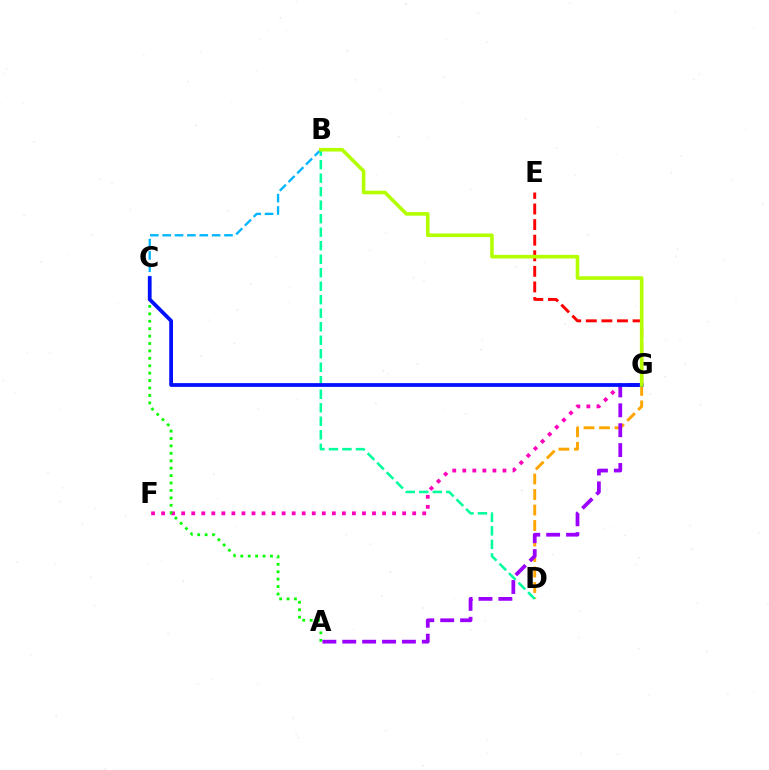{('B', 'C'): [{'color': '#00b5ff', 'line_style': 'dashed', 'thickness': 1.68}], ('E', 'G'): [{'color': '#ff0000', 'line_style': 'dashed', 'thickness': 2.12}], ('D', 'G'): [{'color': '#ffa500', 'line_style': 'dashed', 'thickness': 2.11}], ('F', 'G'): [{'color': '#ff00bd', 'line_style': 'dotted', 'thickness': 2.73}], ('A', 'C'): [{'color': '#08ff00', 'line_style': 'dotted', 'thickness': 2.02}], ('A', 'G'): [{'color': '#9b00ff', 'line_style': 'dashed', 'thickness': 2.7}], ('B', 'D'): [{'color': '#00ff9d', 'line_style': 'dashed', 'thickness': 1.83}], ('C', 'G'): [{'color': '#0010ff', 'line_style': 'solid', 'thickness': 2.71}], ('B', 'G'): [{'color': '#b3ff00', 'line_style': 'solid', 'thickness': 2.6}]}